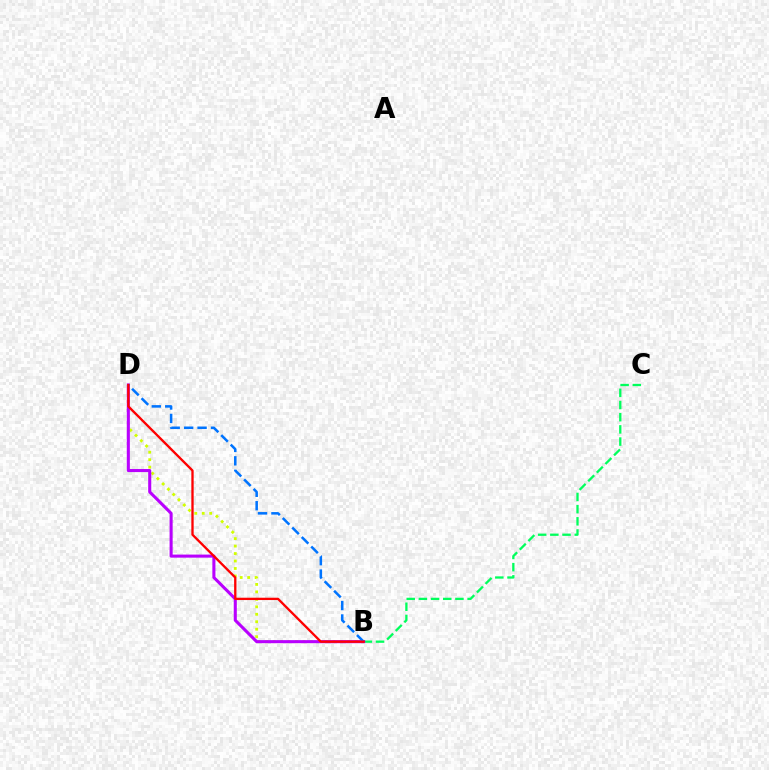{('B', 'C'): [{'color': '#00ff5c', 'line_style': 'dashed', 'thickness': 1.66}], ('B', 'D'): [{'color': '#d1ff00', 'line_style': 'dotted', 'thickness': 2.03}, {'color': '#b900ff', 'line_style': 'solid', 'thickness': 2.21}, {'color': '#0074ff', 'line_style': 'dashed', 'thickness': 1.83}, {'color': '#ff0000', 'line_style': 'solid', 'thickness': 1.67}]}